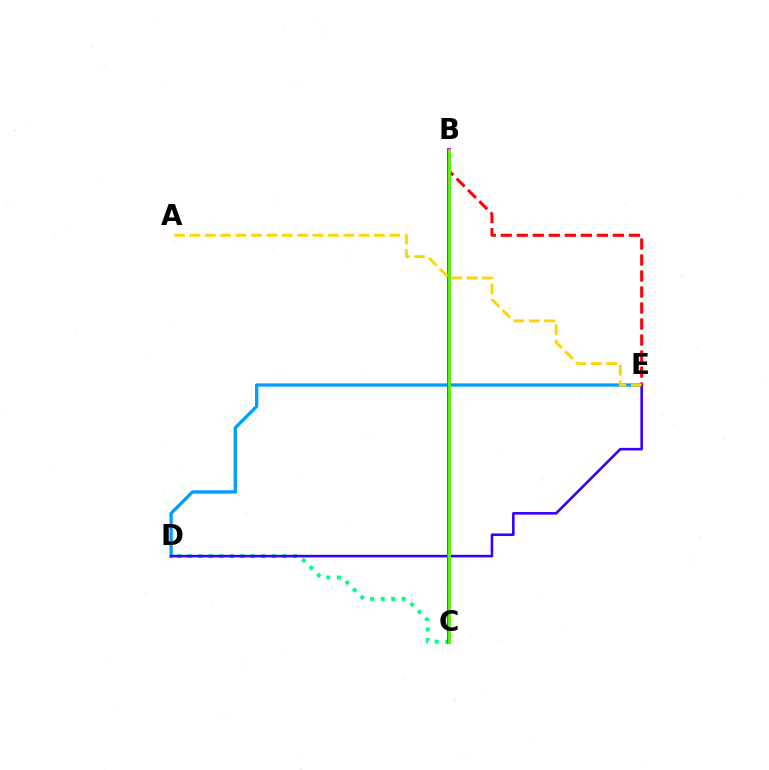{('D', 'E'): [{'color': '#009eff', 'line_style': 'solid', 'thickness': 2.38}, {'color': '#3700ff', 'line_style': 'solid', 'thickness': 1.87}], ('C', 'D'): [{'color': '#00ff86', 'line_style': 'dotted', 'thickness': 2.86}], ('B', 'C'): [{'color': '#ff00ed', 'line_style': 'solid', 'thickness': 2.89}, {'color': '#4fff00', 'line_style': 'solid', 'thickness': 2.07}], ('B', 'E'): [{'color': '#ff0000', 'line_style': 'dashed', 'thickness': 2.17}], ('A', 'E'): [{'color': '#ffd500', 'line_style': 'dashed', 'thickness': 2.09}]}